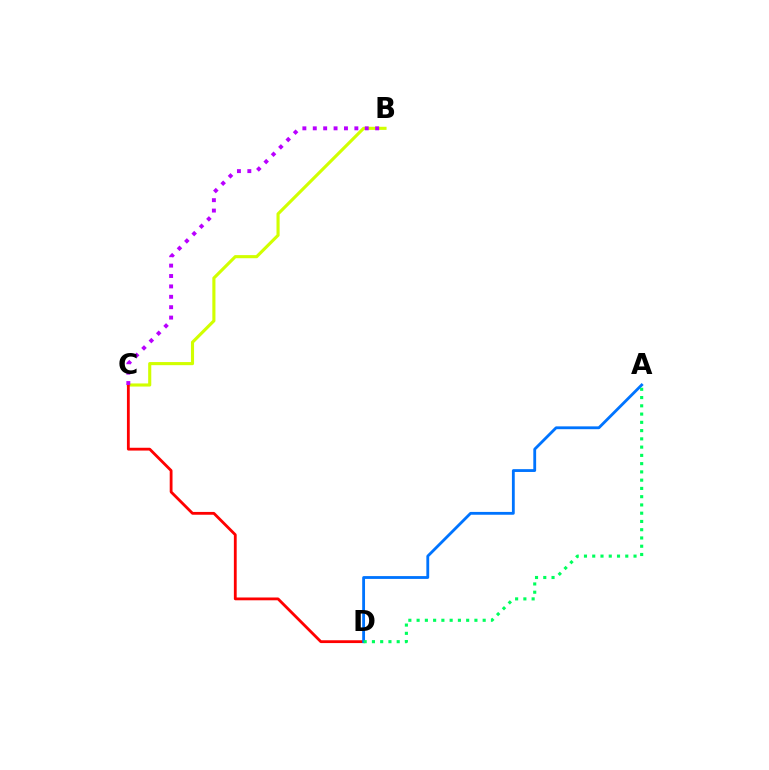{('B', 'C'): [{'color': '#d1ff00', 'line_style': 'solid', 'thickness': 2.24}, {'color': '#b900ff', 'line_style': 'dotted', 'thickness': 2.82}], ('C', 'D'): [{'color': '#ff0000', 'line_style': 'solid', 'thickness': 2.02}], ('A', 'D'): [{'color': '#0074ff', 'line_style': 'solid', 'thickness': 2.03}, {'color': '#00ff5c', 'line_style': 'dotted', 'thickness': 2.24}]}